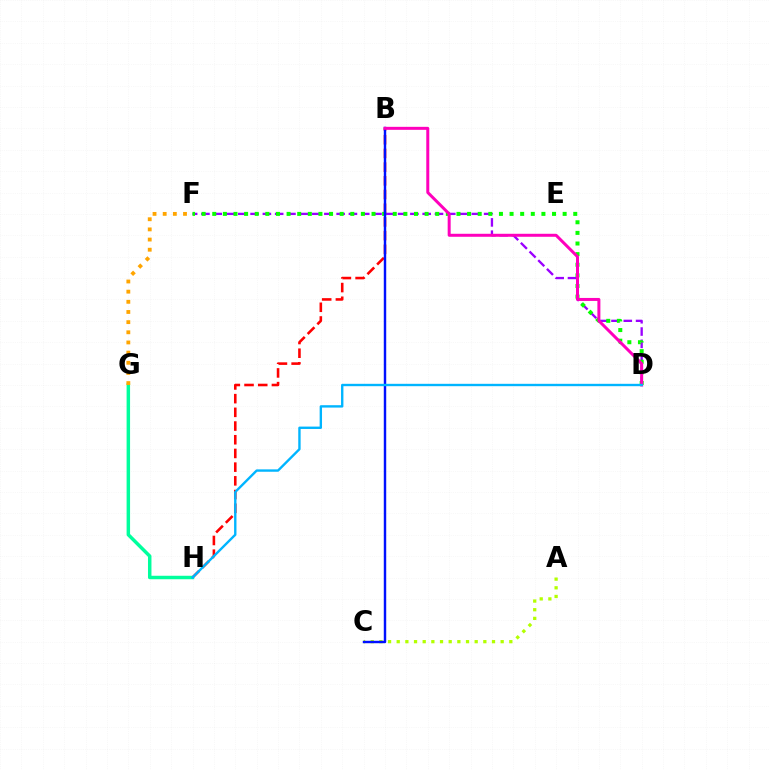{('B', 'H'): [{'color': '#ff0000', 'line_style': 'dashed', 'thickness': 1.86}], ('A', 'C'): [{'color': '#b3ff00', 'line_style': 'dotted', 'thickness': 2.35}], ('D', 'F'): [{'color': '#9b00ff', 'line_style': 'dashed', 'thickness': 1.67}, {'color': '#08ff00', 'line_style': 'dotted', 'thickness': 2.88}], ('G', 'H'): [{'color': '#00ff9d', 'line_style': 'solid', 'thickness': 2.5}], ('B', 'C'): [{'color': '#0010ff', 'line_style': 'solid', 'thickness': 1.75}], ('F', 'G'): [{'color': '#ffa500', 'line_style': 'dotted', 'thickness': 2.76}], ('B', 'D'): [{'color': '#ff00bd', 'line_style': 'solid', 'thickness': 2.16}], ('D', 'H'): [{'color': '#00b5ff', 'line_style': 'solid', 'thickness': 1.71}]}